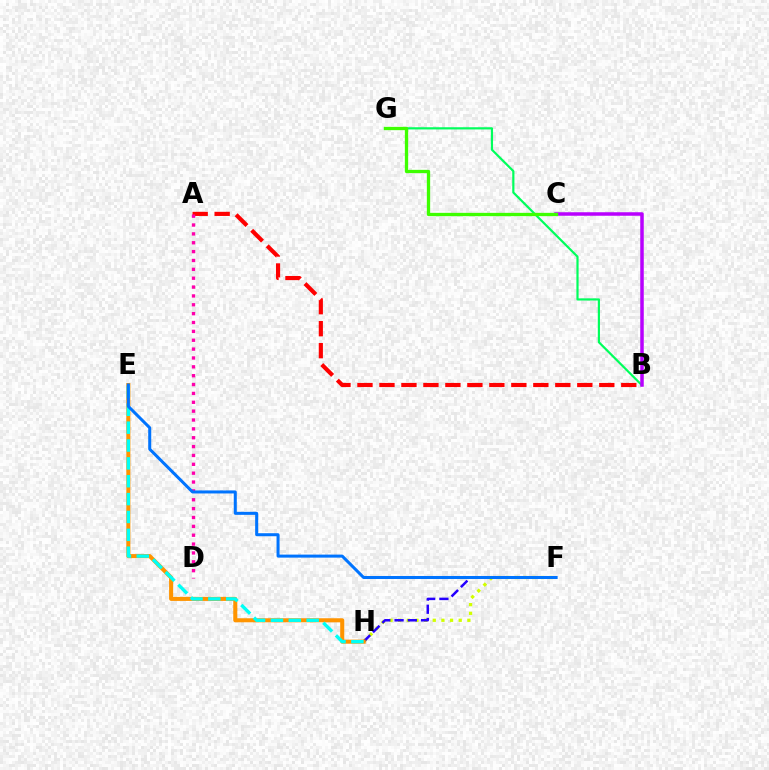{('A', 'B'): [{'color': '#ff0000', 'line_style': 'dashed', 'thickness': 2.99}], ('F', 'H'): [{'color': '#d1ff00', 'line_style': 'dotted', 'thickness': 2.35}, {'color': '#2500ff', 'line_style': 'dashed', 'thickness': 1.8}], ('E', 'H'): [{'color': '#ff9400', 'line_style': 'solid', 'thickness': 2.92}, {'color': '#00fff6', 'line_style': 'dashed', 'thickness': 2.43}], ('A', 'D'): [{'color': '#ff00ac', 'line_style': 'dotted', 'thickness': 2.41}], ('B', 'G'): [{'color': '#00ff5c', 'line_style': 'solid', 'thickness': 1.58}], ('B', 'C'): [{'color': '#b900ff', 'line_style': 'solid', 'thickness': 2.52}], ('C', 'G'): [{'color': '#3dff00', 'line_style': 'solid', 'thickness': 2.38}], ('E', 'F'): [{'color': '#0074ff', 'line_style': 'solid', 'thickness': 2.18}]}